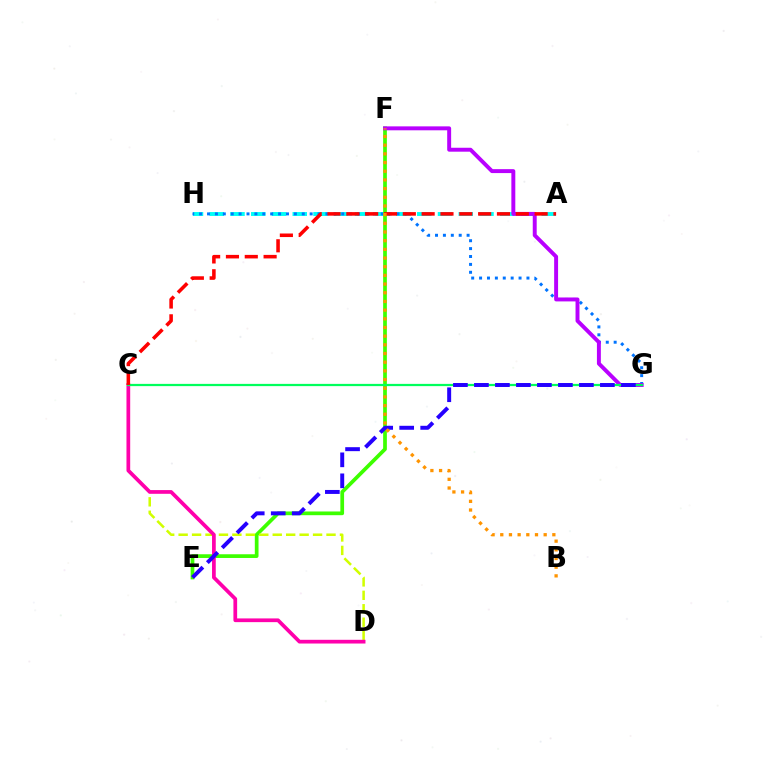{('A', 'H'): [{'color': '#00fff6', 'line_style': 'dashed', 'thickness': 2.82}], ('G', 'H'): [{'color': '#0074ff', 'line_style': 'dotted', 'thickness': 2.15}], ('E', 'F'): [{'color': '#3dff00', 'line_style': 'solid', 'thickness': 2.68}], ('F', 'G'): [{'color': '#b900ff', 'line_style': 'solid', 'thickness': 2.83}], ('C', 'D'): [{'color': '#d1ff00', 'line_style': 'dashed', 'thickness': 1.83}, {'color': '#ff00ac', 'line_style': 'solid', 'thickness': 2.68}], ('C', 'G'): [{'color': '#00ff5c', 'line_style': 'solid', 'thickness': 1.62}], ('A', 'C'): [{'color': '#ff0000', 'line_style': 'dashed', 'thickness': 2.56}], ('E', 'G'): [{'color': '#2500ff', 'line_style': 'dashed', 'thickness': 2.85}], ('B', 'F'): [{'color': '#ff9400', 'line_style': 'dotted', 'thickness': 2.36}]}